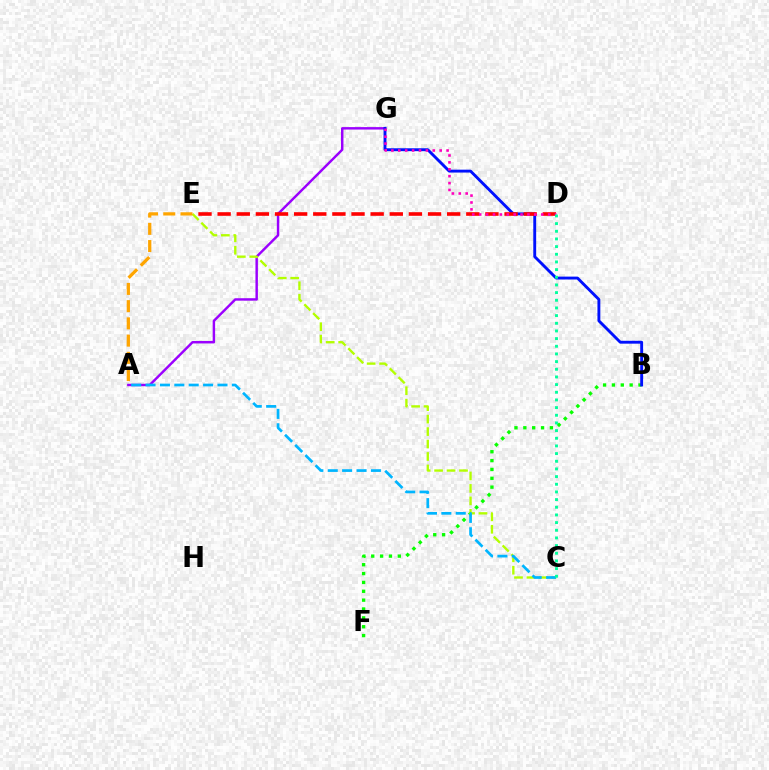{('A', 'G'): [{'color': '#9b00ff', 'line_style': 'solid', 'thickness': 1.76}], ('B', 'F'): [{'color': '#08ff00', 'line_style': 'dotted', 'thickness': 2.41}], ('B', 'G'): [{'color': '#0010ff', 'line_style': 'solid', 'thickness': 2.08}], ('C', 'E'): [{'color': '#b3ff00', 'line_style': 'dashed', 'thickness': 1.69}], ('D', 'E'): [{'color': '#ff0000', 'line_style': 'dashed', 'thickness': 2.6}], ('A', 'E'): [{'color': '#ffa500', 'line_style': 'dashed', 'thickness': 2.34}], ('D', 'G'): [{'color': '#ff00bd', 'line_style': 'dotted', 'thickness': 1.87}], ('A', 'C'): [{'color': '#00b5ff', 'line_style': 'dashed', 'thickness': 1.95}], ('C', 'D'): [{'color': '#00ff9d', 'line_style': 'dotted', 'thickness': 2.08}]}